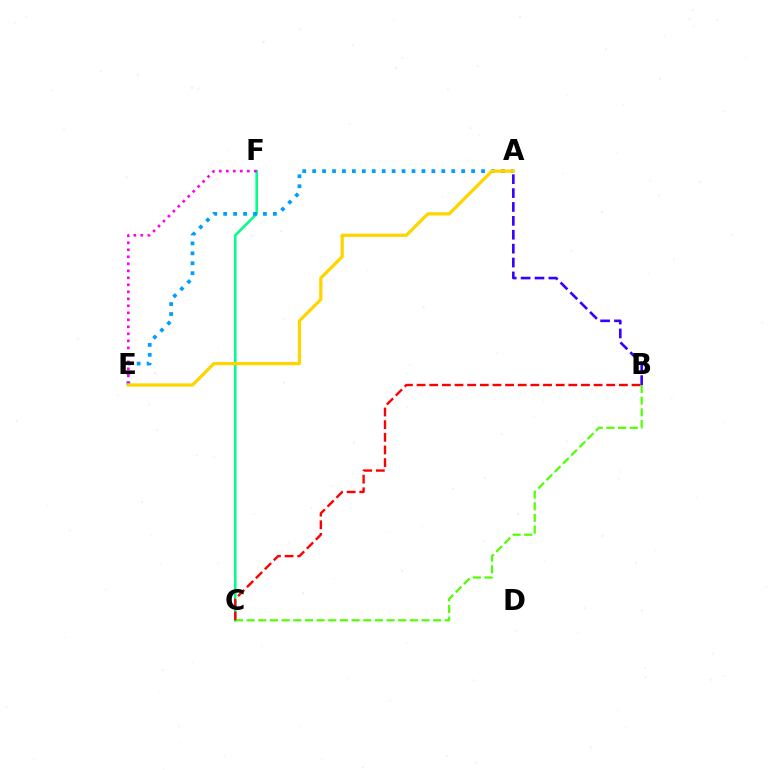{('C', 'F'): [{'color': '#00ff86', 'line_style': 'solid', 'thickness': 1.84}], ('B', 'C'): [{'color': '#4fff00', 'line_style': 'dashed', 'thickness': 1.58}, {'color': '#ff0000', 'line_style': 'dashed', 'thickness': 1.72}], ('A', 'E'): [{'color': '#009eff', 'line_style': 'dotted', 'thickness': 2.7}, {'color': '#ffd500', 'line_style': 'solid', 'thickness': 2.34}], ('E', 'F'): [{'color': '#ff00ed', 'line_style': 'dotted', 'thickness': 1.9}], ('A', 'B'): [{'color': '#3700ff', 'line_style': 'dashed', 'thickness': 1.89}]}